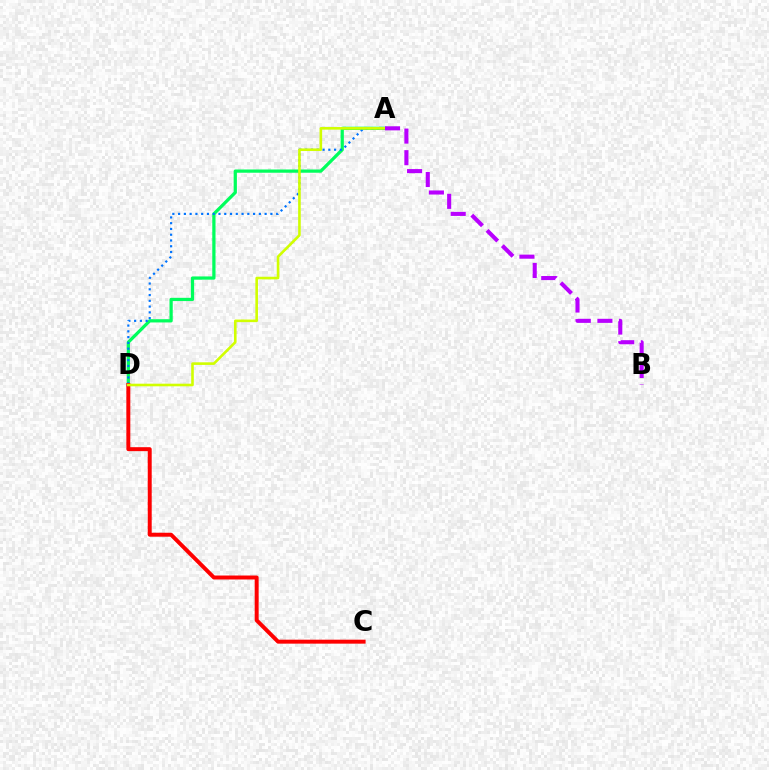{('A', 'D'): [{'color': '#00ff5c', 'line_style': 'solid', 'thickness': 2.33}, {'color': '#0074ff', 'line_style': 'dotted', 'thickness': 1.57}, {'color': '#d1ff00', 'line_style': 'solid', 'thickness': 1.88}], ('C', 'D'): [{'color': '#ff0000', 'line_style': 'solid', 'thickness': 2.85}], ('A', 'B'): [{'color': '#b900ff', 'line_style': 'dashed', 'thickness': 2.93}]}